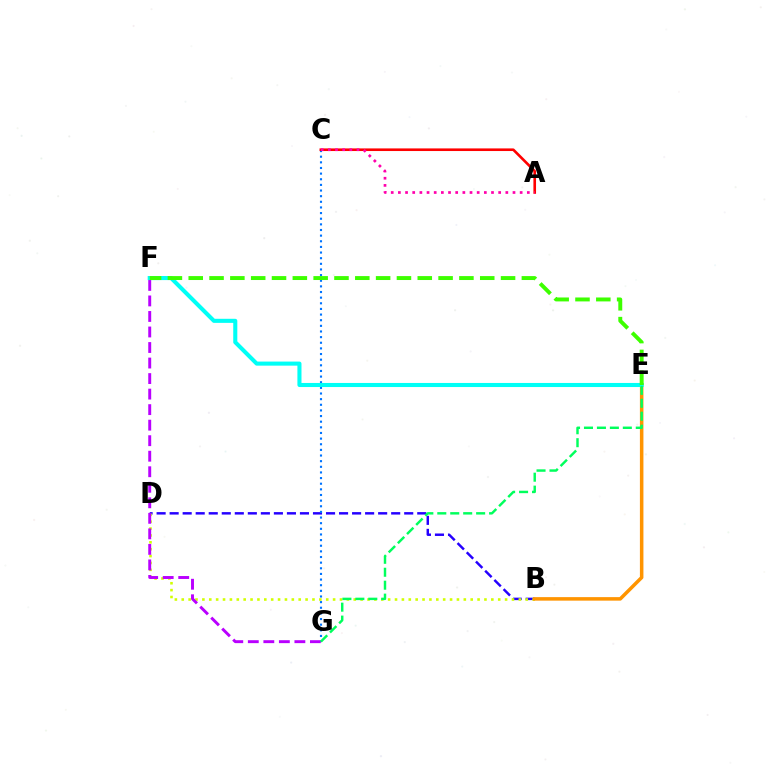{('B', 'D'): [{'color': '#2500ff', 'line_style': 'dashed', 'thickness': 1.77}, {'color': '#d1ff00', 'line_style': 'dotted', 'thickness': 1.87}], ('C', 'G'): [{'color': '#0074ff', 'line_style': 'dotted', 'thickness': 1.53}], ('A', 'C'): [{'color': '#ff0000', 'line_style': 'solid', 'thickness': 1.89}, {'color': '#ff00ac', 'line_style': 'dotted', 'thickness': 1.95}], ('F', 'G'): [{'color': '#b900ff', 'line_style': 'dashed', 'thickness': 2.11}], ('B', 'E'): [{'color': '#ff9400', 'line_style': 'solid', 'thickness': 2.53}], ('E', 'F'): [{'color': '#00fff6', 'line_style': 'solid', 'thickness': 2.93}, {'color': '#3dff00', 'line_style': 'dashed', 'thickness': 2.83}], ('E', 'G'): [{'color': '#00ff5c', 'line_style': 'dashed', 'thickness': 1.76}]}